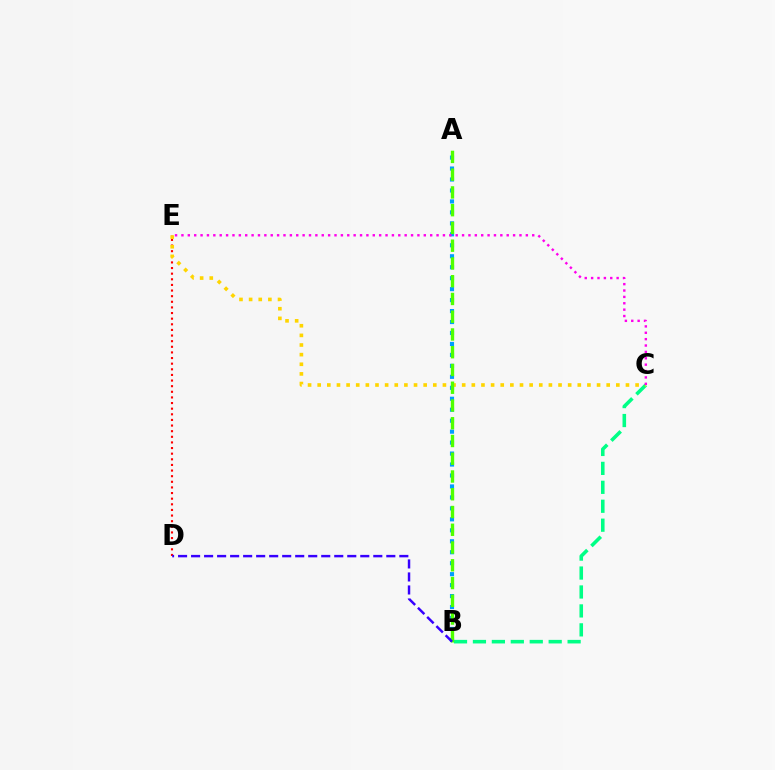{('D', 'E'): [{'color': '#ff0000', 'line_style': 'dotted', 'thickness': 1.53}], ('B', 'C'): [{'color': '#00ff86', 'line_style': 'dashed', 'thickness': 2.57}], ('C', 'E'): [{'color': '#ffd500', 'line_style': 'dotted', 'thickness': 2.62}, {'color': '#ff00ed', 'line_style': 'dotted', 'thickness': 1.73}], ('A', 'B'): [{'color': '#009eff', 'line_style': 'dotted', 'thickness': 2.98}, {'color': '#4fff00', 'line_style': 'dashed', 'thickness': 2.41}], ('B', 'D'): [{'color': '#3700ff', 'line_style': 'dashed', 'thickness': 1.77}]}